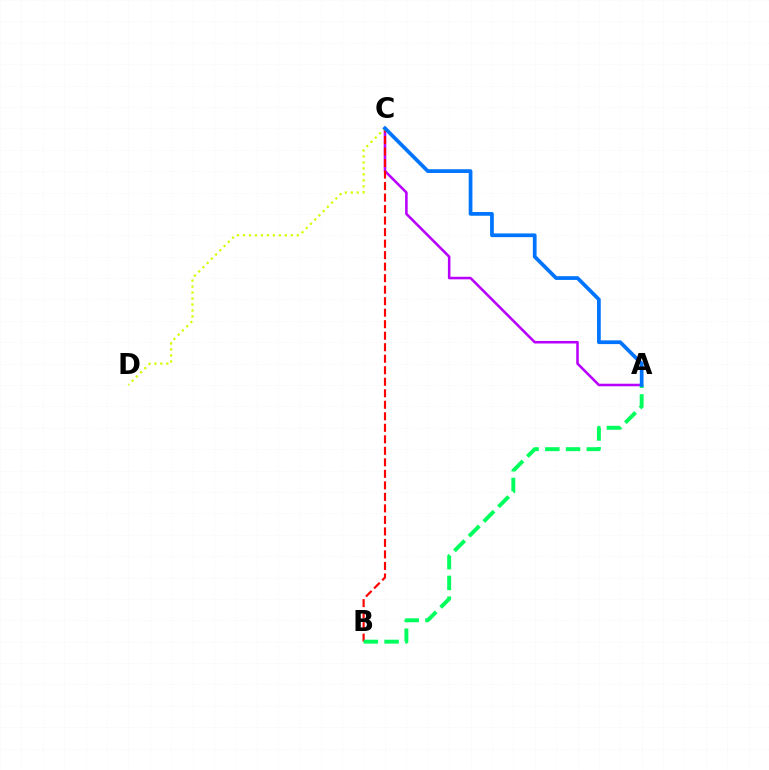{('A', 'C'): [{'color': '#b900ff', 'line_style': 'solid', 'thickness': 1.84}, {'color': '#0074ff', 'line_style': 'solid', 'thickness': 2.68}], ('B', 'C'): [{'color': '#ff0000', 'line_style': 'dashed', 'thickness': 1.56}], ('A', 'B'): [{'color': '#00ff5c', 'line_style': 'dashed', 'thickness': 2.82}], ('C', 'D'): [{'color': '#d1ff00', 'line_style': 'dotted', 'thickness': 1.62}]}